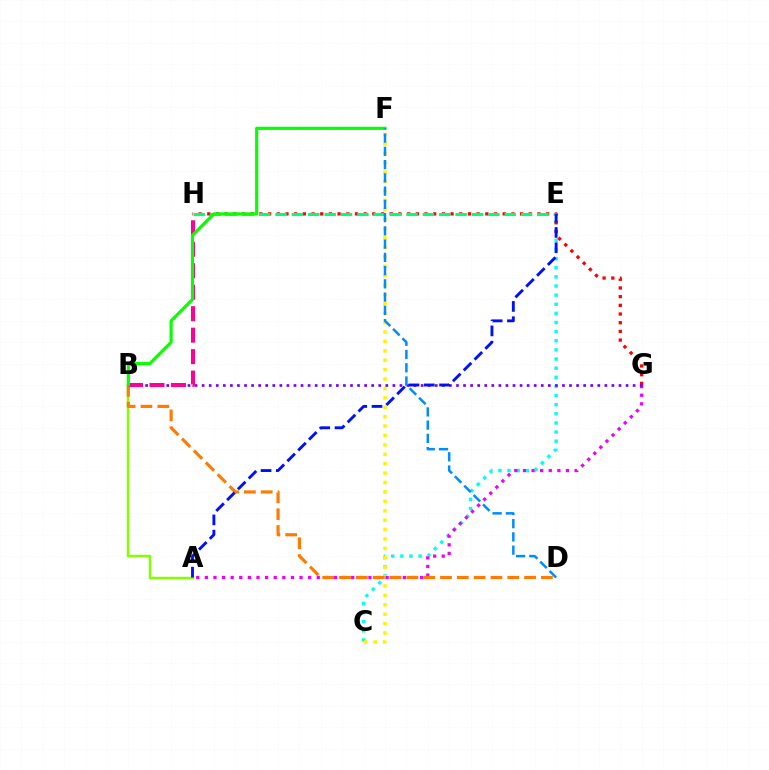{('C', 'E'): [{'color': '#00fff6', 'line_style': 'dotted', 'thickness': 2.48}], ('C', 'F'): [{'color': '#fcf500', 'line_style': 'dotted', 'thickness': 2.56}], ('G', 'H'): [{'color': '#ff0000', 'line_style': 'dotted', 'thickness': 2.36}], ('A', 'B'): [{'color': '#84ff00', 'line_style': 'solid', 'thickness': 1.79}], ('E', 'H'): [{'color': '#00ff74', 'line_style': 'dashed', 'thickness': 2.22}], ('A', 'G'): [{'color': '#ee00ff', 'line_style': 'dotted', 'thickness': 2.34}], ('B', 'G'): [{'color': '#7200ff', 'line_style': 'dotted', 'thickness': 1.92}], ('B', 'D'): [{'color': '#ff7c00', 'line_style': 'dashed', 'thickness': 2.29}], ('B', 'H'): [{'color': '#ff0094', 'line_style': 'dashed', 'thickness': 2.92}], ('B', 'F'): [{'color': '#08ff00', 'line_style': 'solid', 'thickness': 2.27}], ('A', 'E'): [{'color': '#0010ff', 'line_style': 'dashed', 'thickness': 2.08}], ('D', 'F'): [{'color': '#008cff', 'line_style': 'dashed', 'thickness': 1.8}]}